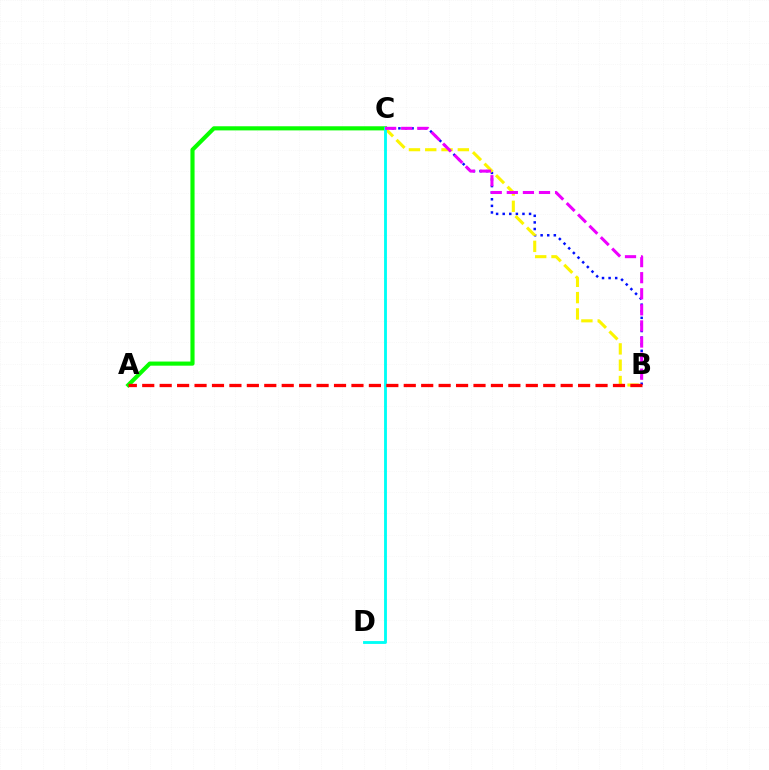{('A', 'C'): [{'color': '#08ff00', 'line_style': 'solid', 'thickness': 2.97}], ('B', 'C'): [{'color': '#0010ff', 'line_style': 'dotted', 'thickness': 1.79}, {'color': '#fcf500', 'line_style': 'dashed', 'thickness': 2.21}, {'color': '#ee00ff', 'line_style': 'dashed', 'thickness': 2.18}], ('C', 'D'): [{'color': '#00fff6', 'line_style': 'solid', 'thickness': 2.05}], ('A', 'B'): [{'color': '#ff0000', 'line_style': 'dashed', 'thickness': 2.37}]}